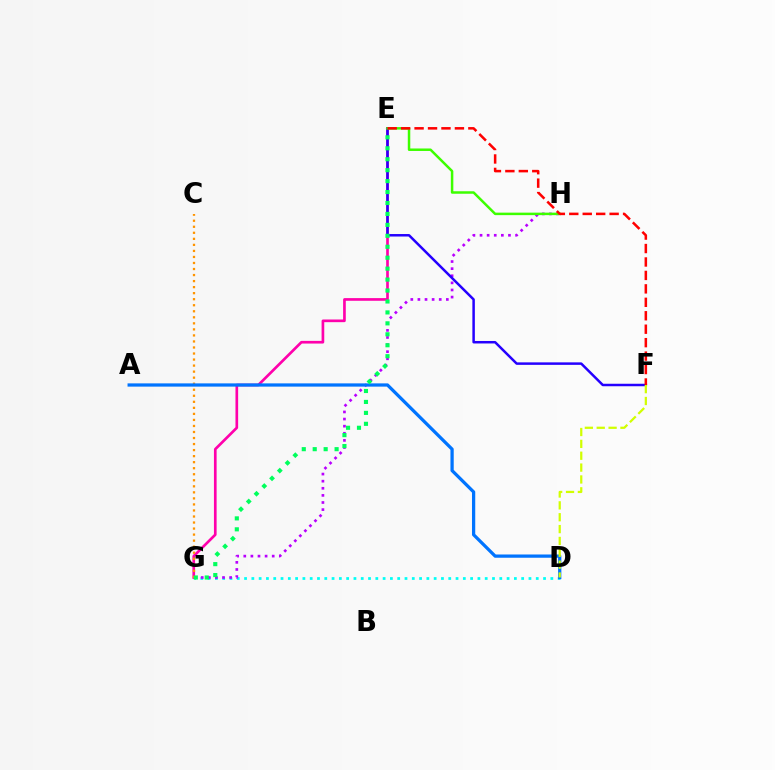{('D', 'G'): [{'color': '#00fff6', 'line_style': 'dotted', 'thickness': 1.98}], ('E', 'G'): [{'color': '#ff00ac', 'line_style': 'solid', 'thickness': 1.92}, {'color': '#00ff5c', 'line_style': 'dotted', 'thickness': 2.97}], ('G', 'H'): [{'color': '#b900ff', 'line_style': 'dotted', 'thickness': 1.93}], ('C', 'G'): [{'color': '#ff9400', 'line_style': 'dotted', 'thickness': 1.64}], ('A', 'D'): [{'color': '#0074ff', 'line_style': 'solid', 'thickness': 2.34}], ('E', 'F'): [{'color': '#2500ff', 'line_style': 'solid', 'thickness': 1.79}, {'color': '#ff0000', 'line_style': 'dashed', 'thickness': 1.83}], ('D', 'F'): [{'color': '#d1ff00', 'line_style': 'dashed', 'thickness': 1.61}], ('E', 'H'): [{'color': '#3dff00', 'line_style': 'solid', 'thickness': 1.8}]}